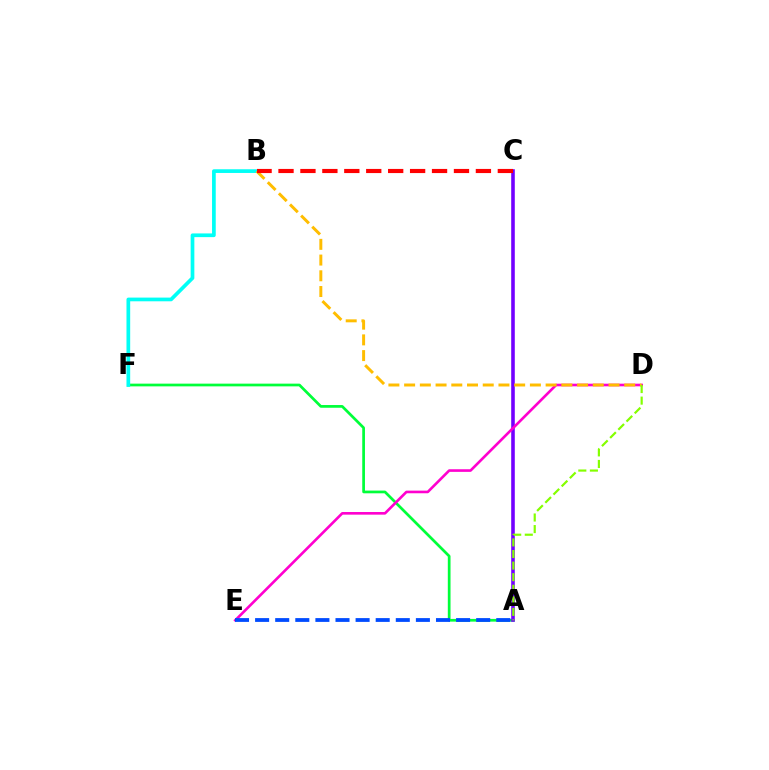{('A', 'F'): [{'color': '#00ff39', 'line_style': 'solid', 'thickness': 1.96}], ('A', 'C'): [{'color': '#7200ff', 'line_style': 'solid', 'thickness': 2.58}], ('B', 'F'): [{'color': '#00fff6', 'line_style': 'solid', 'thickness': 2.67}], ('D', 'E'): [{'color': '#ff00cf', 'line_style': 'solid', 'thickness': 1.9}], ('A', 'E'): [{'color': '#004bff', 'line_style': 'dashed', 'thickness': 2.73}], ('B', 'D'): [{'color': '#ffbd00', 'line_style': 'dashed', 'thickness': 2.14}], ('A', 'D'): [{'color': '#84ff00', 'line_style': 'dashed', 'thickness': 1.57}], ('B', 'C'): [{'color': '#ff0000', 'line_style': 'dashed', 'thickness': 2.98}]}